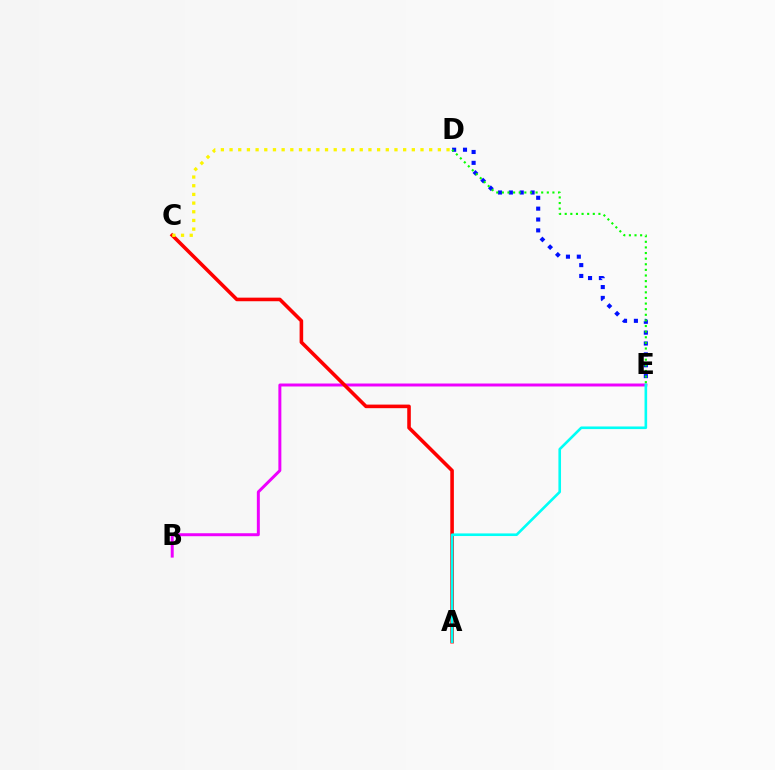{('B', 'E'): [{'color': '#ee00ff', 'line_style': 'solid', 'thickness': 2.14}], ('A', 'C'): [{'color': '#ff0000', 'line_style': 'solid', 'thickness': 2.58}], ('D', 'E'): [{'color': '#0010ff', 'line_style': 'dotted', 'thickness': 2.95}, {'color': '#08ff00', 'line_style': 'dotted', 'thickness': 1.53}], ('A', 'E'): [{'color': '#00fff6', 'line_style': 'solid', 'thickness': 1.88}], ('C', 'D'): [{'color': '#fcf500', 'line_style': 'dotted', 'thickness': 2.36}]}